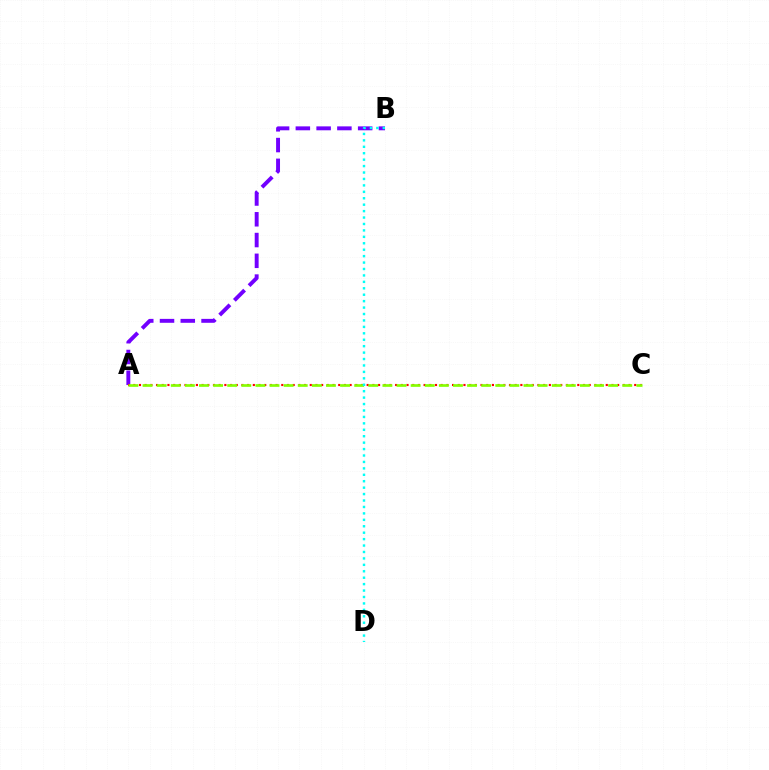{('A', 'B'): [{'color': '#7200ff', 'line_style': 'dashed', 'thickness': 2.82}], ('A', 'C'): [{'color': '#ff0000', 'line_style': 'dotted', 'thickness': 1.55}, {'color': '#84ff00', 'line_style': 'dashed', 'thickness': 1.92}], ('B', 'D'): [{'color': '#00fff6', 'line_style': 'dotted', 'thickness': 1.75}]}